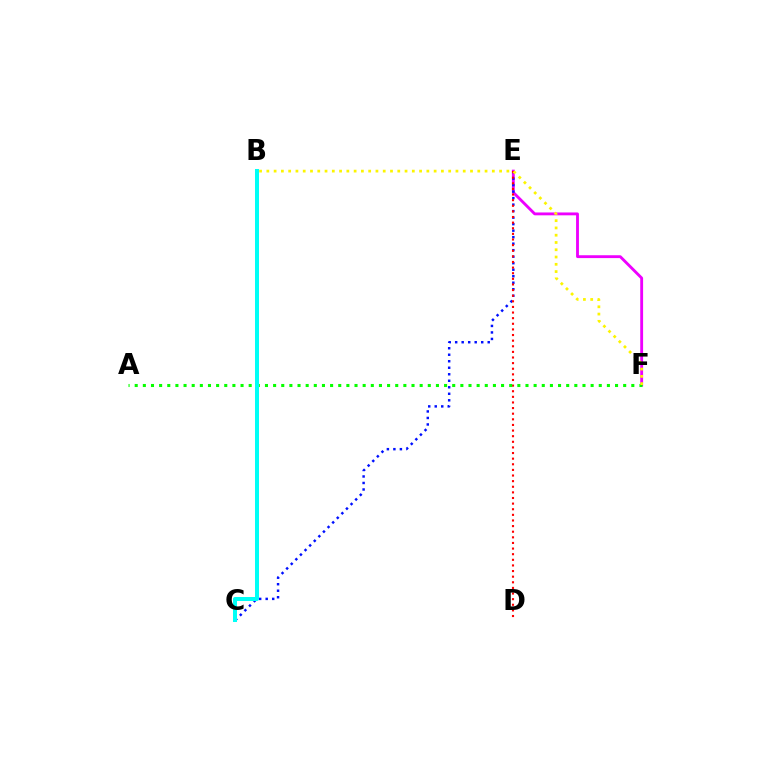{('E', 'F'): [{'color': '#ee00ff', 'line_style': 'solid', 'thickness': 2.05}], ('C', 'E'): [{'color': '#0010ff', 'line_style': 'dotted', 'thickness': 1.77}], ('D', 'E'): [{'color': '#ff0000', 'line_style': 'dotted', 'thickness': 1.53}], ('A', 'F'): [{'color': '#08ff00', 'line_style': 'dotted', 'thickness': 2.21}], ('B', 'F'): [{'color': '#fcf500', 'line_style': 'dotted', 'thickness': 1.98}], ('B', 'C'): [{'color': '#00fff6', 'line_style': 'solid', 'thickness': 2.89}]}